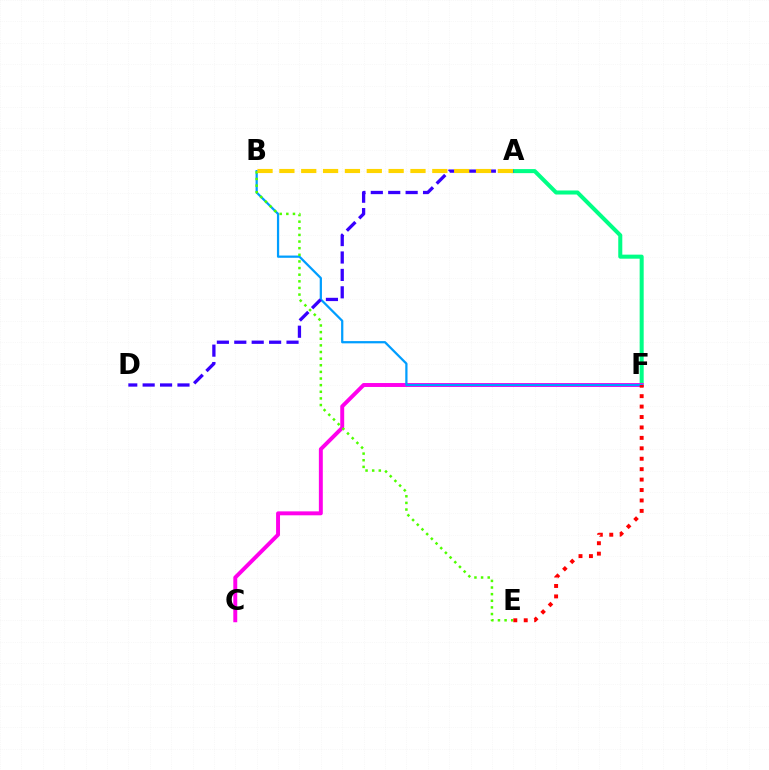{('A', 'F'): [{'color': '#00ff86', 'line_style': 'solid', 'thickness': 2.91}], ('C', 'F'): [{'color': '#ff00ed', 'line_style': 'solid', 'thickness': 2.84}], ('B', 'F'): [{'color': '#009eff', 'line_style': 'solid', 'thickness': 1.62}], ('B', 'E'): [{'color': '#4fff00', 'line_style': 'dotted', 'thickness': 1.8}], ('E', 'F'): [{'color': '#ff0000', 'line_style': 'dotted', 'thickness': 2.83}], ('A', 'D'): [{'color': '#3700ff', 'line_style': 'dashed', 'thickness': 2.37}], ('A', 'B'): [{'color': '#ffd500', 'line_style': 'dashed', 'thickness': 2.97}]}